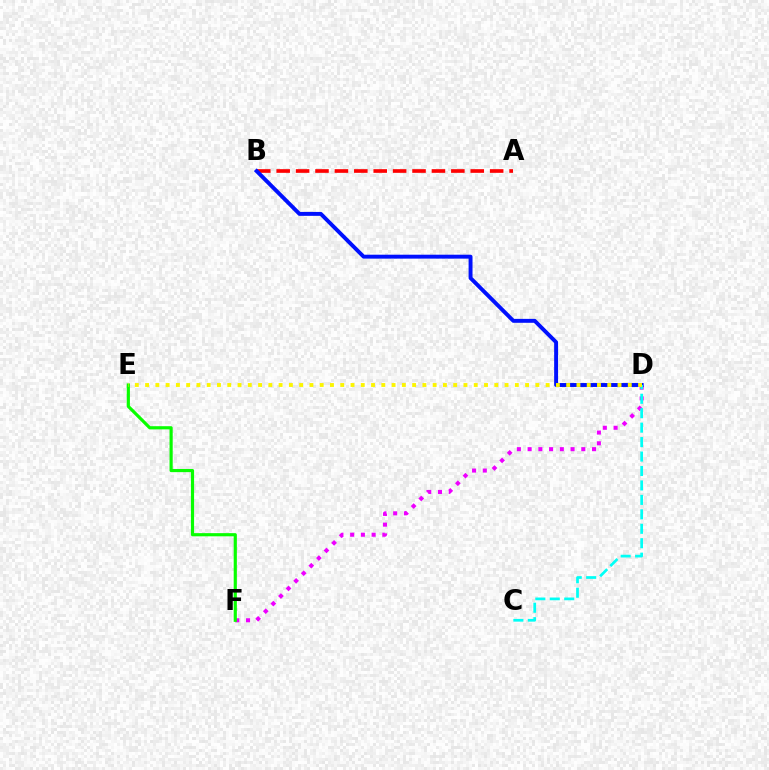{('A', 'B'): [{'color': '#ff0000', 'line_style': 'dashed', 'thickness': 2.64}], ('D', 'F'): [{'color': '#ee00ff', 'line_style': 'dotted', 'thickness': 2.92}], ('B', 'D'): [{'color': '#0010ff', 'line_style': 'solid', 'thickness': 2.82}], ('E', 'F'): [{'color': '#08ff00', 'line_style': 'solid', 'thickness': 2.28}], ('C', 'D'): [{'color': '#00fff6', 'line_style': 'dashed', 'thickness': 1.96}], ('D', 'E'): [{'color': '#fcf500', 'line_style': 'dotted', 'thickness': 2.79}]}